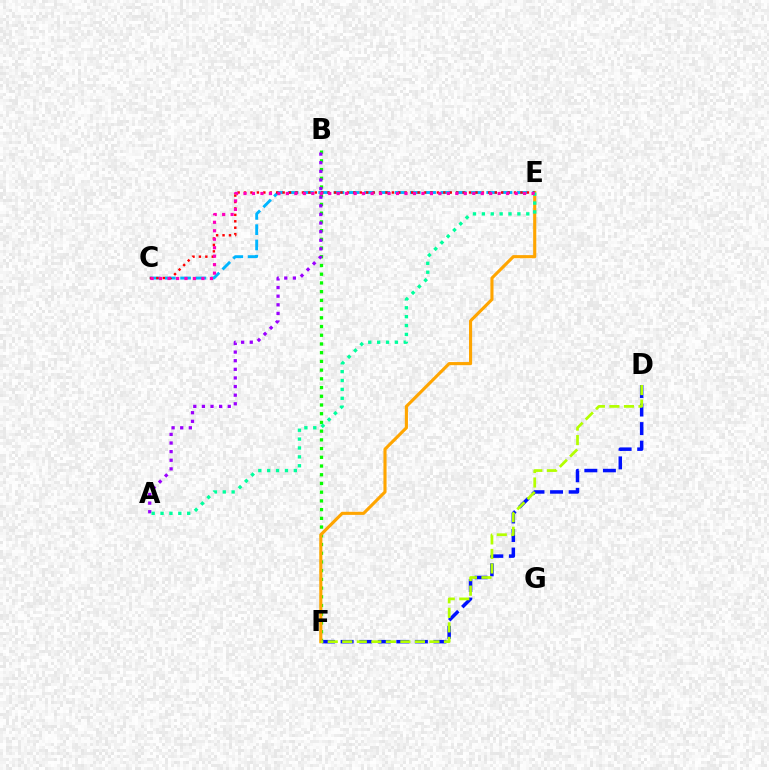{('B', 'F'): [{'color': '#08ff00', 'line_style': 'dotted', 'thickness': 2.37}], ('D', 'F'): [{'color': '#0010ff', 'line_style': 'dashed', 'thickness': 2.52}, {'color': '#b3ff00', 'line_style': 'dashed', 'thickness': 1.97}], ('E', 'F'): [{'color': '#ffa500', 'line_style': 'solid', 'thickness': 2.24}], ('A', 'B'): [{'color': '#9b00ff', 'line_style': 'dotted', 'thickness': 2.34}], ('C', 'E'): [{'color': '#00b5ff', 'line_style': 'dashed', 'thickness': 2.08}, {'color': '#ff0000', 'line_style': 'dotted', 'thickness': 1.75}, {'color': '#ff00bd', 'line_style': 'dotted', 'thickness': 2.3}], ('A', 'E'): [{'color': '#00ff9d', 'line_style': 'dotted', 'thickness': 2.41}]}